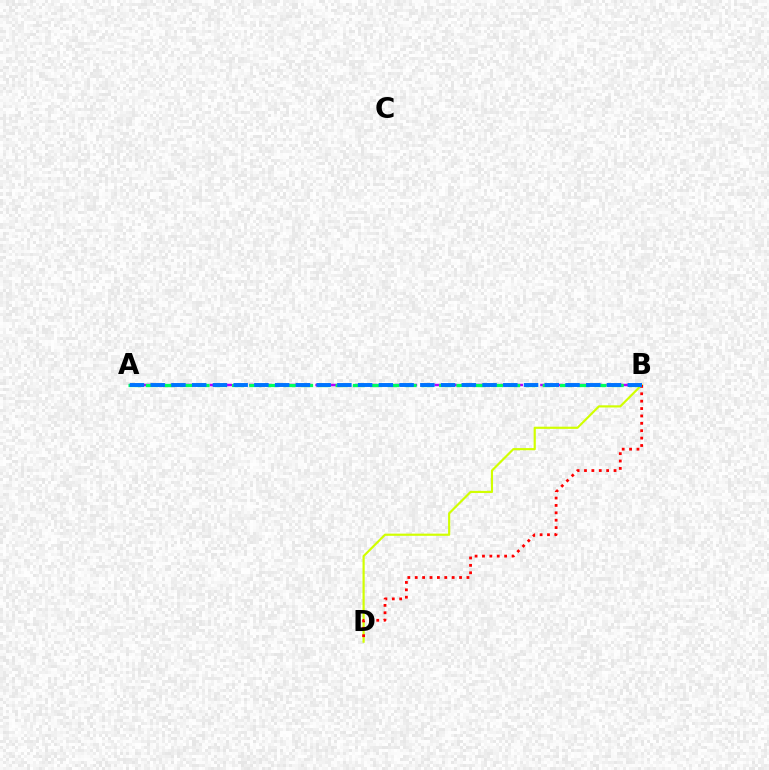{('A', 'B'): [{'color': '#b900ff', 'line_style': 'dashed', 'thickness': 1.8}, {'color': '#00ff5c', 'line_style': 'dashed', 'thickness': 2.34}, {'color': '#0074ff', 'line_style': 'dashed', 'thickness': 2.82}], ('B', 'D'): [{'color': '#d1ff00', 'line_style': 'solid', 'thickness': 1.57}, {'color': '#ff0000', 'line_style': 'dotted', 'thickness': 2.01}]}